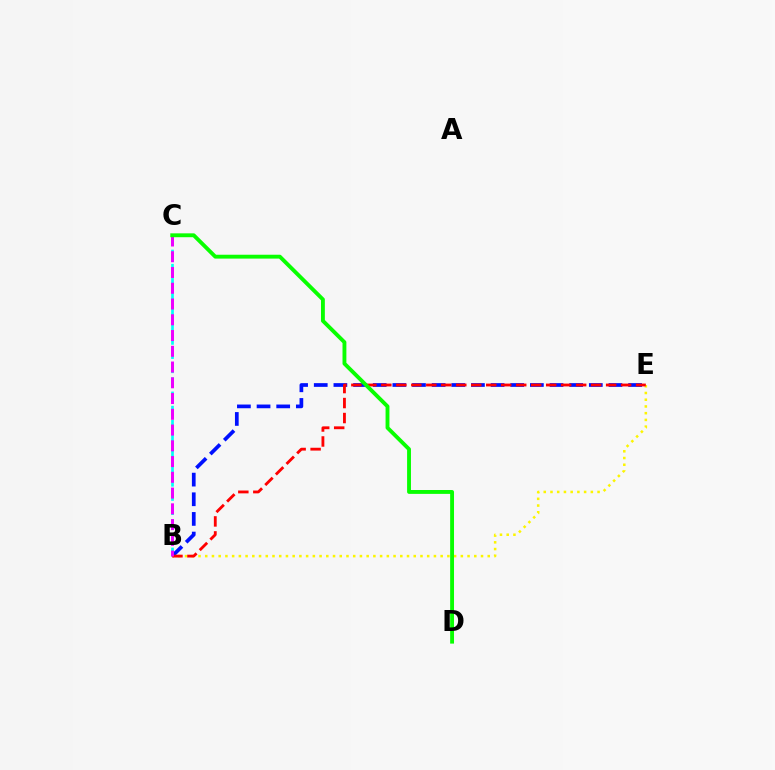{('B', 'E'): [{'color': '#0010ff', 'line_style': 'dashed', 'thickness': 2.67}, {'color': '#fcf500', 'line_style': 'dotted', 'thickness': 1.83}, {'color': '#ff0000', 'line_style': 'dashed', 'thickness': 2.04}], ('B', 'C'): [{'color': '#00fff6', 'line_style': 'dashed', 'thickness': 1.93}, {'color': '#ee00ff', 'line_style': 'dashed', 'thickness': 2.14}], ('C', 'D'): [{'color': '#08ff00', 'line_style': 'solid', 'thickness': 2.79}]}